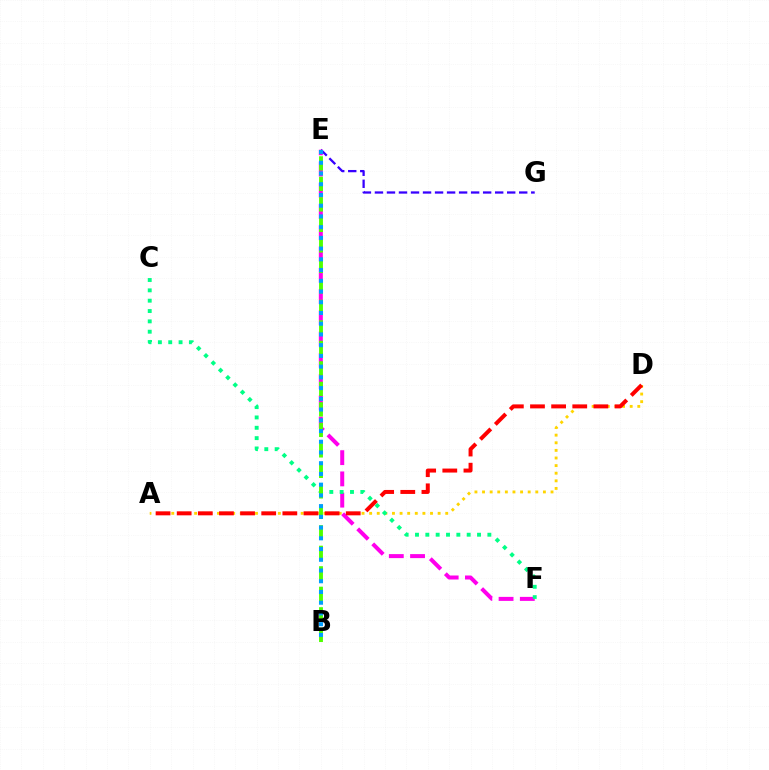{('E', 'G'): [{'color': '#3700ff', 'line_style': 'dashed', 'thickness': 1.63}], ('A', 'D'): [{'color': '#ffd500', 'line_style': 'dotted', 'thickness': 2.07}, {'color': '#ff0000', 'line_style': 'dashed', 'thickness': 2.87}], ('E', 'F'): [{'color': '#ff00ed', 'line_style': 'dashed', 'thickness': 2.89}], ('C', 'F'): [{'color': '#00ff86', 'line_style': 'dotted', 'thickness': 2.81}], ('B', 'E'): [{'color': '#4fff00', 'line_style': 'dashed', 'thickness': 2.78}, {'color': '#009eff', 'line_style': 'dotted', 'thickness': 2.92}]}